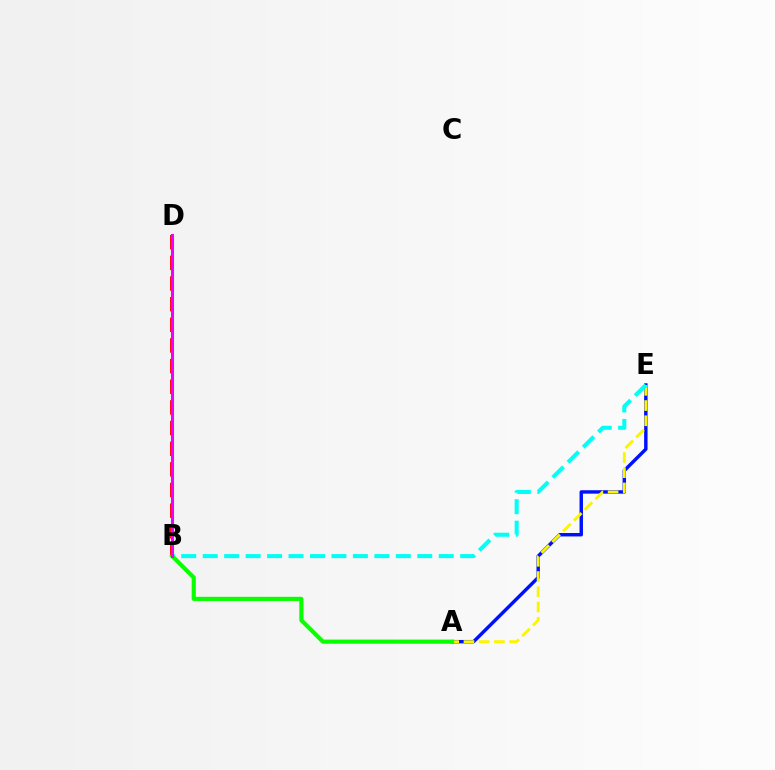{('A', 'E'): [{'color': '#0010ff', 'line_style': 'solid', 'thickness': 2.47}, {'color': '#fcf500', 'line_style': 'dashed', 'thickness': 2.07}], ('B', 'E'): [{'color': '#00fff6', 'line_style': 'dashed', 'thickness': 2.91}], ('B', 'D'): [{'color': '#ff0000', 'line_style': 'dashed', 'thickness': 2.81}, {'color': '#ee00ff', 'line_style': 'solid', 'thickness': 2.18}], ('A', 'B'): [{'color': '#08ff00', 'line_style': 'solid', 'thickness': 2.98}]}